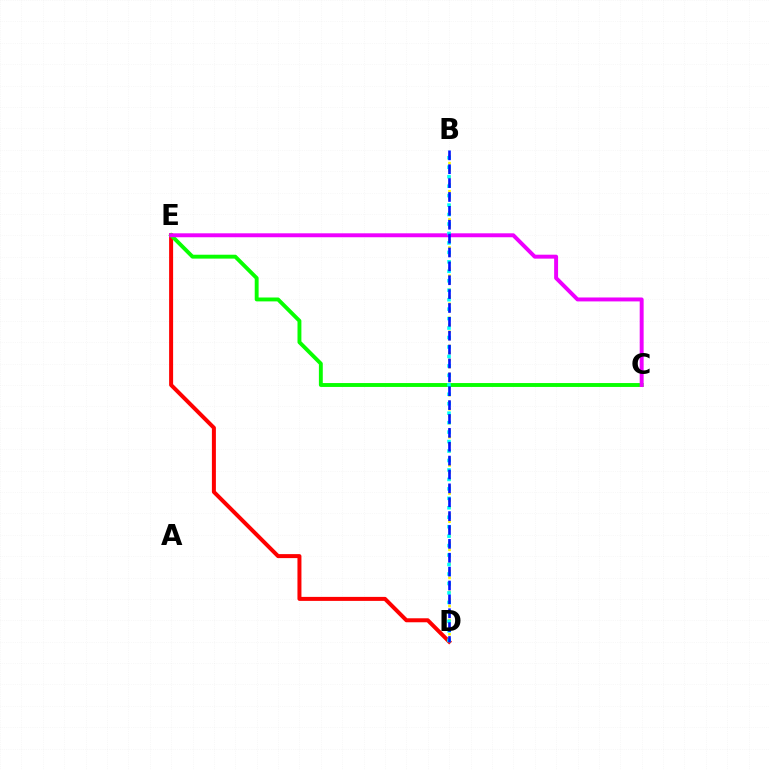{('D', 'E'): [{'color': '#ff0000', 'line_style': 'solid', 'thickness': 2.87}], ('B', 'D'): [{'color': '#fcf500', 'line_style': 'dotted', 'thickness': 1.91}, {'color': '#00fff6', 'line_style': 'dotted', 'thickness': 2.57}, {'color': '#0010ff', 'line_style': 'dashed', 'thickness': 1.89}], ('C', 'E'): [{'color': '#08ff00', 'line_style': 'solid', 'thickness': 2.8}, {'color': '#ee00ff', 'line_style': 'solid', 'thickness': 2.84}]}